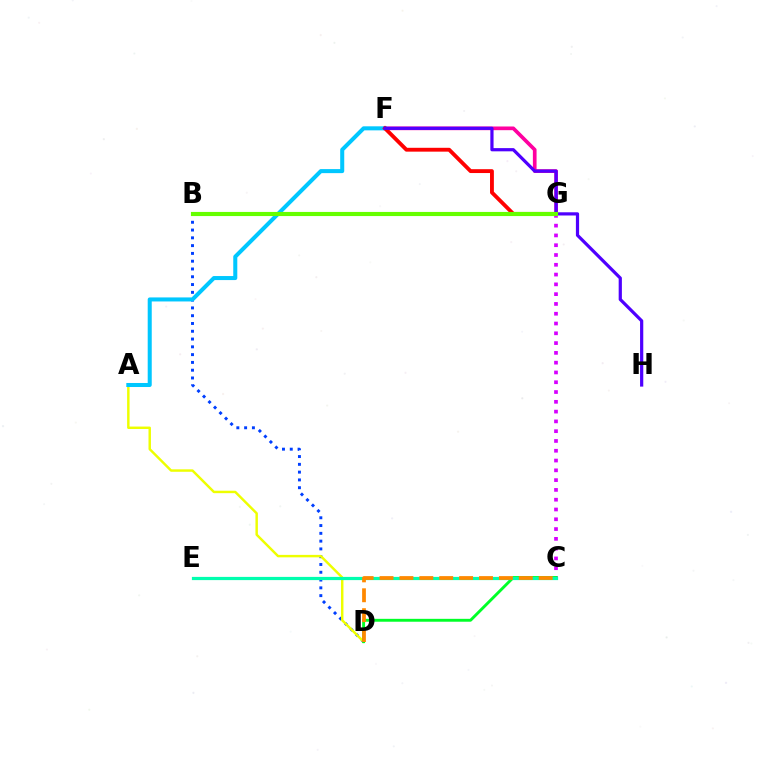{('C', 'G'): [{'color': '#d600ff', 'line_style': 'dotted', 'thickness': 2.66}], ('B', 'D'): [{'color': '#003fff', 'line_style': 'dotted', 'thickness': 2.12}], ('A', 'D'): [{'color': '#eeff00', 'line_style': 'solid', 'thickness': 1.77}], ('C', 'D'): [{'color': '#00ff27', 'line_style': 'solid', 'thickness': 2.08}, {'color': '#ff8800', 'line_style': 'dashed', 'thickness': 2.7}], ('F', 'G'): [{'color': '#ff00a0', 'line_style': 'solid', 'thickness': 2.65}, {'color': '#ff0000', 'line_style': 'solid', 'thickness': 2.77}], ('C', 'E'): [{'color': '#00ffaf', 'line_style': 'solid', 'thickness': 2.31}], ('A', 'F'): [{'color': '#00c7ff', 'line_style': 'solid', 'thickness': 2.9}], ('F', 'H'): [{'color': '#4f00ff', 'line_style': 'solid', 'thickness': 2.31}], ('B', 'G'): [{'color': '#66ff00', 'line_style': 'solid', 'thickness': 2.98}]}